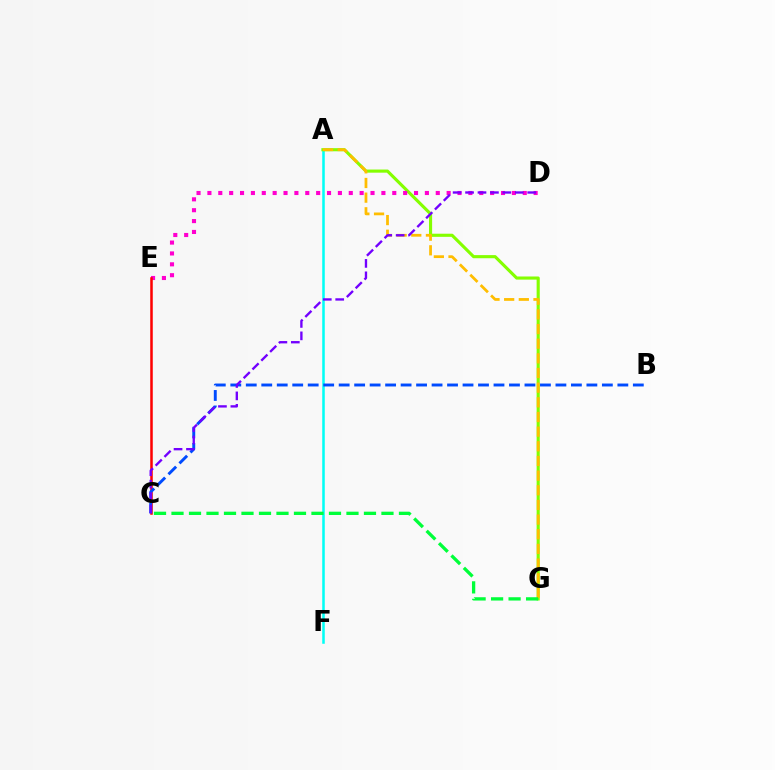{('A', 'F'): [{'color': '#00fff6', 'line_style': 'solid', 'thickness': 1.82}], ('A', 'G'): [{'color': '#84ff00', 'line_style': 'solid', 'thickness': 2.25}, {'color': '#ffbd00', 'line_style': 'dashed', 'thickness': 1.99}], ('D', 'E'): [{'color': '#ff00cf', 'line_style': 'dotted', 'thickness': 2.95}], ('C', 'E'): [{'color': '#ff0000', 'line_style': 'solid', 'thickness': 1.82}], ('B', 'C'): [{'color': '#004bff', 'line_style': 'dashed', 'thickness': 2.1}], ('C', 'D'): [{'color': '#7200ff', 'line_style': 'dashed', 'thickness': 1.69}], ('C', 'G'): [{'color': '#00ff39', 'line_style': 'dashed', 'thickness': 2.38}]}